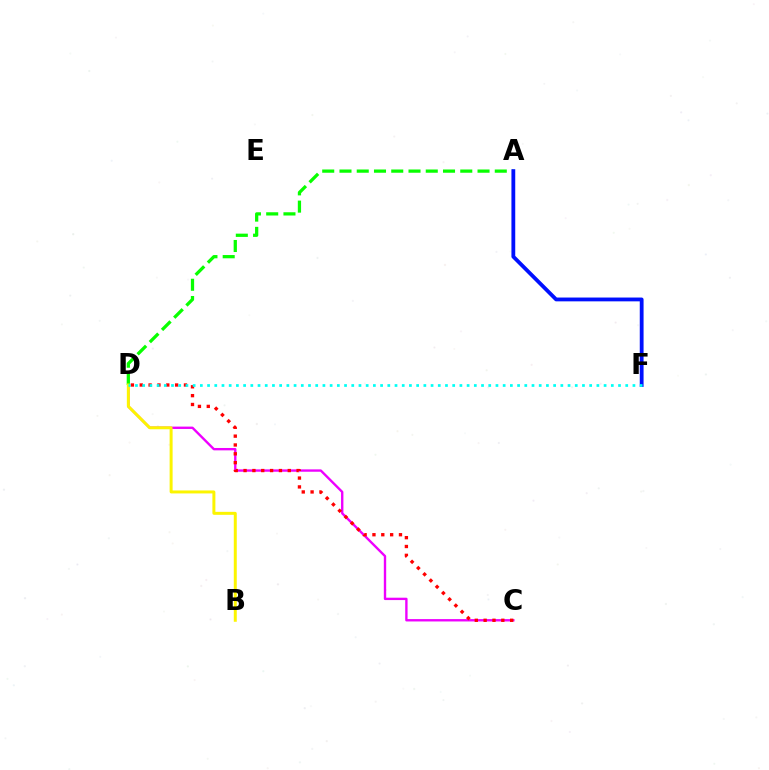{('C', 'D'): [{'color': '#ee00ff', 'line_style': 'solid', 'thickness': 1.71}, {'color': '#ff0000', 'line_style': 'dotted', 'thickness': 2.4}], ('A', 'D'): [{'color': '#08ff00', 'line_style': 'dashed', 'thickness': 2.34}], ('A', 'F'): [{'color': '#0010ff', 'line_style': 'solid', 'thickness': 2.74}], ('B', 'D'): [{'color': '#fcf500', 'line_style': 'solid', 'thickness': 2.14}], ('D', 'F'): [{'color': '#00fff6', 'line_style': 'dotted', 'thickness': 1.96}]}